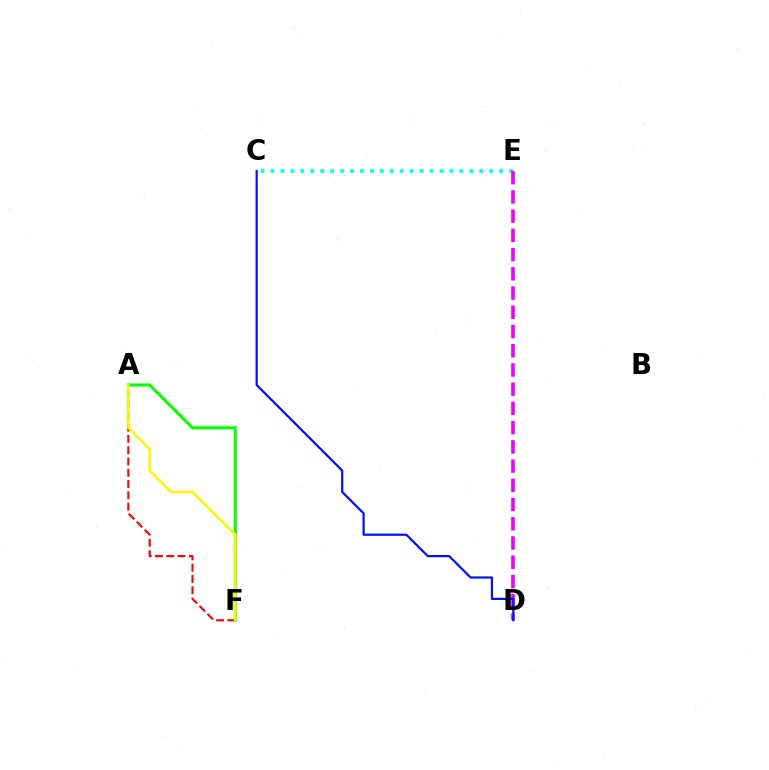{('C', 'E'): [{'color': '#00fff6', 'line_style': 'dotted', 'thickness': 2.7}], ('A', 'F'): [{'color': '#ff0000', 'line_style': 'dashed', 'thickness': 1.53}, {'color': '#08ff00', 'line_style': 'solid', 'thickness': 2.2}, {'color': '#fcf500', 'line_style': 'solid', 'thickness': 1.77}], ('D', 'E'): [{'color': '#ee00ff', 'line_style': 'dashed', 'thickness': 2.61}], ('C', 'D'): [{'color': '#0010ff', 'line_style': 'solid', 'thickness': 1.59}]}